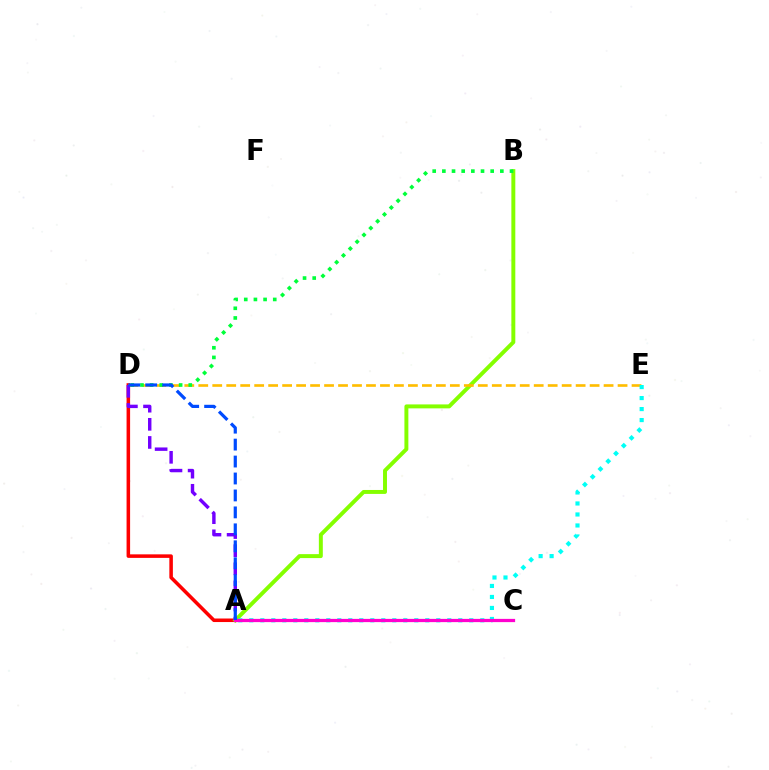{('A', 'D'): [{'color': '#ff0000', 'line_style': 'solid', 'thickness': 2.55}, {'color': '#7200ff', 'line_style': 'dashed', 'thickness': 2.46}, {'color': '#004bff', 'line_style': 'dashed', 'thickness': 2.3}], ('A', 'B'): [{'color': '#84ff00', 'line_style': 'solid', 'thickness': 2.84}], ('D', 'E'): [{'color': '#ffbd00', 'line_style': 'dashed', 'thickness': 1.9}], ('A', 'E'): [{'color': '#00fff6', 'line_style': 'dotted', 'thickness': 2.99}], ('B', 'D'): [{'color': '#00ff39', 'line_style': 'dotted', 'thickness': 2.63}], ('A', 'C'): [{'color': '#ff00cf', 'line_style': 'solid', 'thickness': 2.33}]}